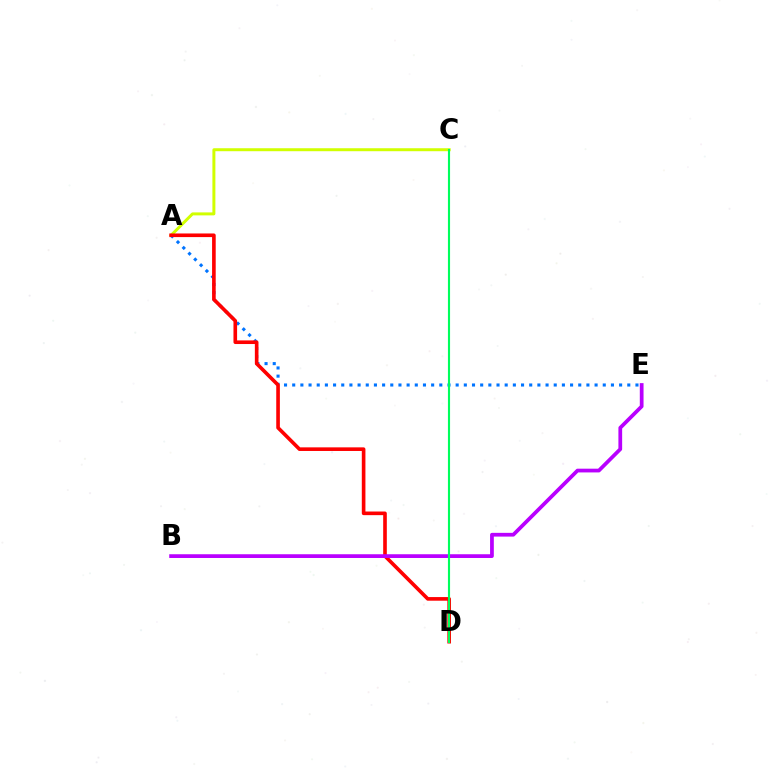{('A', 'C'): [{'color': '#d1ff00', 'line_style': 'solid', 'thickness': 2.14}], ('A', 'E'): [{'color': '#0074ff', 'line_style': 'dotted', 'thickness': 2.22}], ('A', 'D'): [{'color': '#ff0000', 'line_style': 'solid', 'thickness': 2.61}], ('B', 'E'): [{'color': '#b900ff', 'line_style': 'solid', 'thickness': 2.69}], ('C', 'D'): [{'color': '#00ff5c', 'line_style': 'solid', 'thickness': 1.53}]}